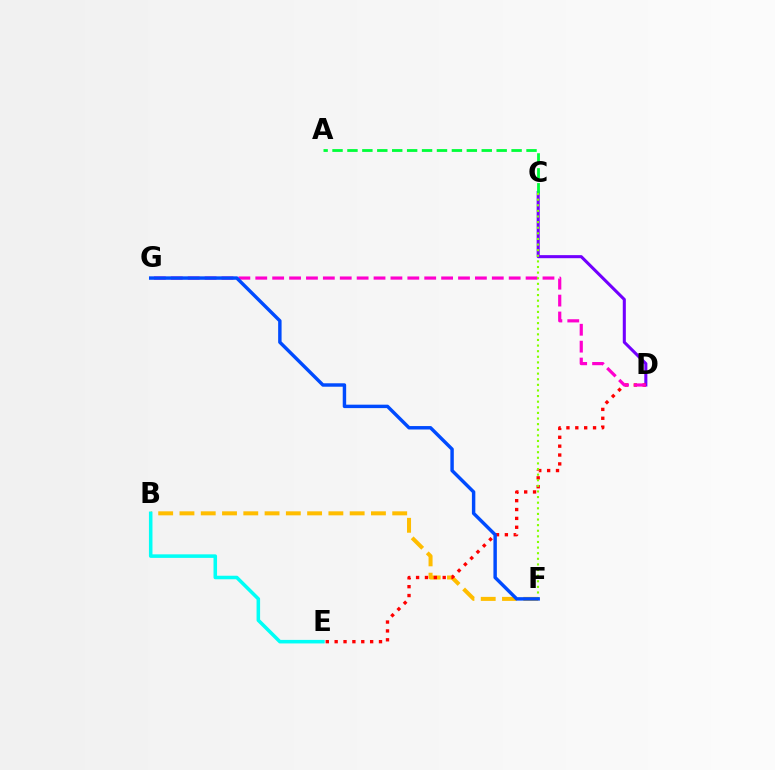{('C', 'D'): [{'color': '#7200ff', 'line_style': 'solid', 'thickness': 2.21}], ('A', 'C'): [{'color': '#00ff39', 'line_style': 'dashed', 'thickness': 2.03}], ('B', 'F'): [{'color': '#ffbd00', 'line_style': 'dashed', 'thickness': 2.89}], ('D', 'E'): [{'color': '#ff0000', 'line_style': 'dotted', 'thickness': 2.41}], ('D', 'G'): [{'color': '#ff00cf', 'line_style': 'dashed', 'thickness': 2.3}], ('C', 'F'): [{'color': '#84ff00', 'line_style': 'dotted', 'thickness': 1.52}], ('B', 'E'): [{'color': '#00fff6', 'line_style': 'solid', 'thickness': 2.55}], ('F', 'G'): [{'color': '#004bff', 'line_style': 'solid', 'thickness': 2.47}]}